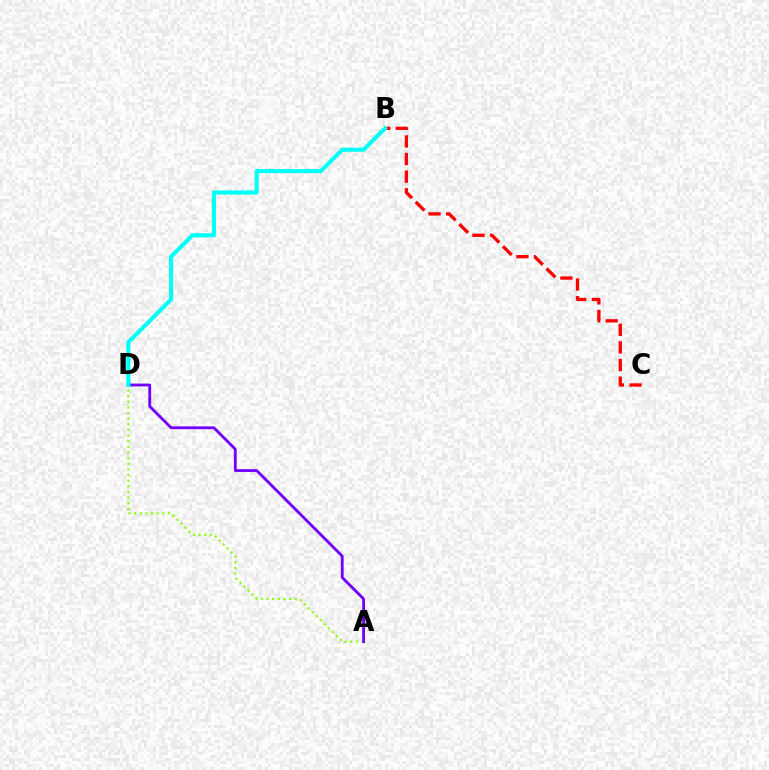{('B', 'C'): [{'color': '#ff0000', 'line_style': 'dashed', 'thickness': 2.39}], ('A', 'D'): [{'color': '#84ff00', 'line_style': 'dotted', 'thickness': 1.53}, {'color': '#7200ff', 'line_style': 'solid', 'thickness': 2.03}], ('B', 'D'): [{'color': '#00fff6', 'line_style': 'solid', 'thickness': 2.94}]}